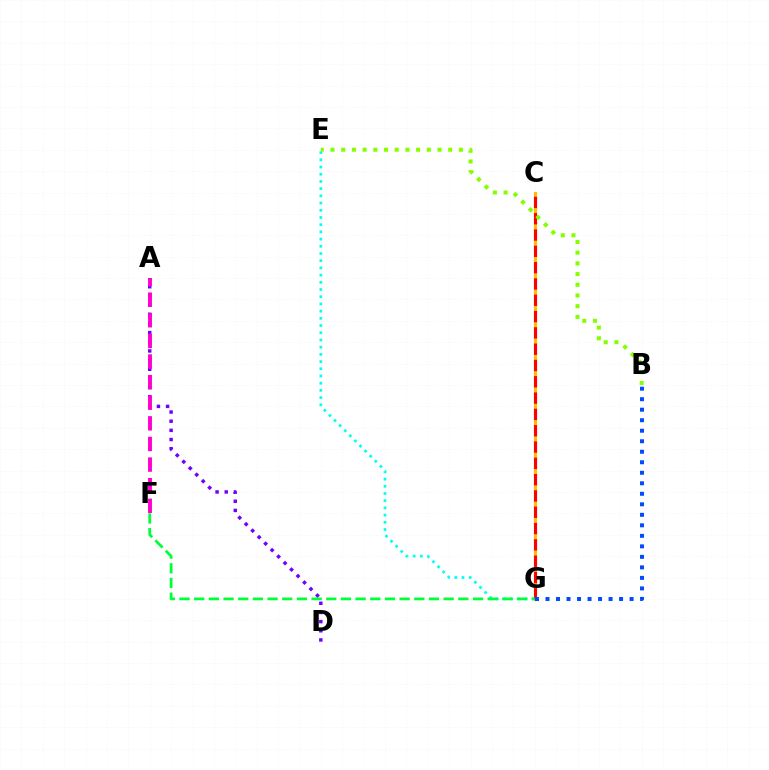{('E', 'G'): [{'color': '#00fff6', 'line_style': 'dotted', 'thickness': 1.96}], ('A', 'D'): [{'color': '#7200ff', 'line_style': 'dotted', 'thickness': 2.49}], ('C', 'G'): [{'color': '#ffbd00', 'line_style': 'solid', 'thickness': 2.28}, {'color': '#ff0000', 'line_style': 'dashed', 'thickness': 2.22}], ('B', 'E'): [{'color': '#84ff00', 'line_style': 'dotted', 'thickness': 2.91}], ('F', 'G'): [{'color': '#00ff39', 'line_style': 'dashed', 'thickness': 1.99}], ('A', 'F'): [{'color': '#ff00cf', 'line_style': 'dashed', 'thickness': 2.8}], ('B', 'G'): [{'color': '#004bff', 'line_style': 'dotted', 'thickness': 2.86}]}